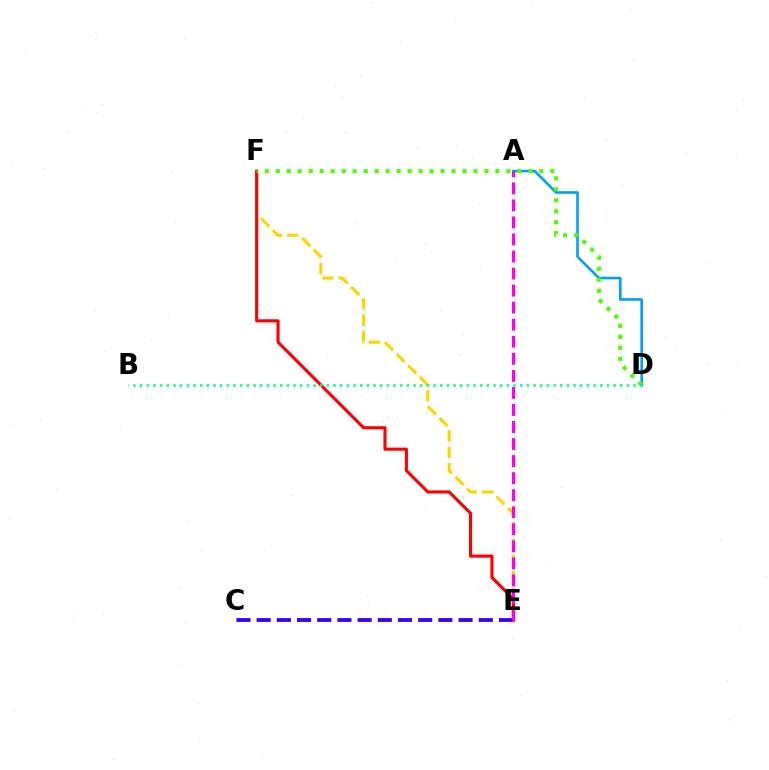{('C', 'E'): [{'color': '#3700ff', 'line_style': 'dashed', 'thickness': 2.74}], ('E', 'F'): [{'color': '#ffd500', 'line_style': 'dashed', 'thickness': 2.22}, {'color': '#ff0000', 'line_style': 'solid', 'thickness': 2.23}], ('A', 'D'): [{'color': '#009eff', 'line_style': 'solid', 'thickness': 1.87}], ('D', 'F'): [{'color': '#4fff00', 'line_style': 'dotted', 'thickness': 2.98}], ('A', 'E'): [{'color': '#ff00ed', 'line_style': 'dashed', 'thickness': 2.32}], ('B', 'D'): [{'color': '#00ff86', 'line_style': 'dotted', 'thickness': 1.81}]}